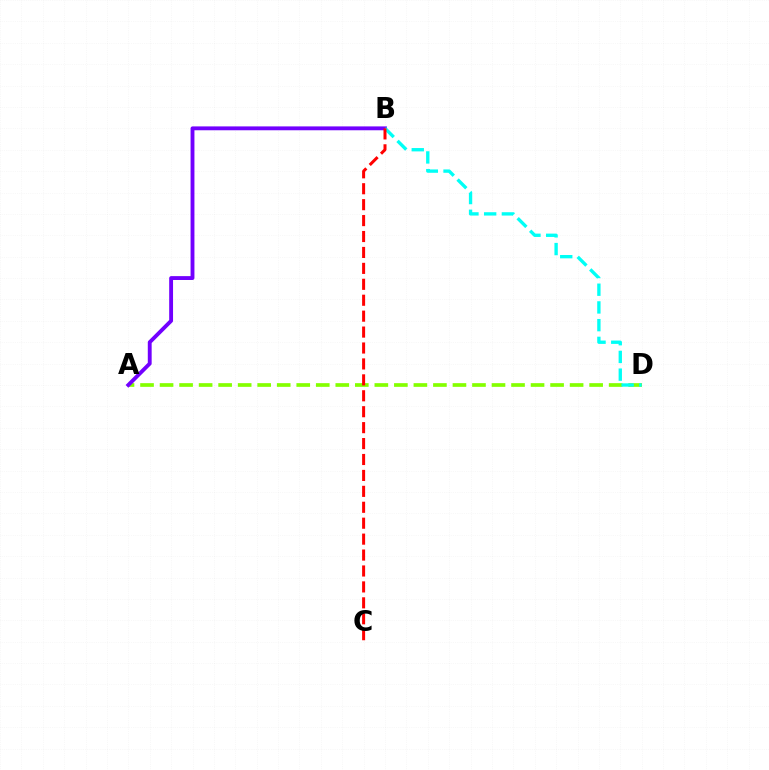{('A', 'D'): [{'color': '#84ff00', 'line_style': 'dashed', 'thickness': 2.65}], ('A', 'B'): [{'color': '#7200ff', 'line_style': 'solid', 'thickness': 2.78}], ('B', 'D'): [{'color': '#00fff6', 'line_style': 'dashed', 'thickness': 2.41}], ('B', 'C'): [{'color': '#ff0000', 'line_style': 'dashed', 'thickness': 2.16}]}